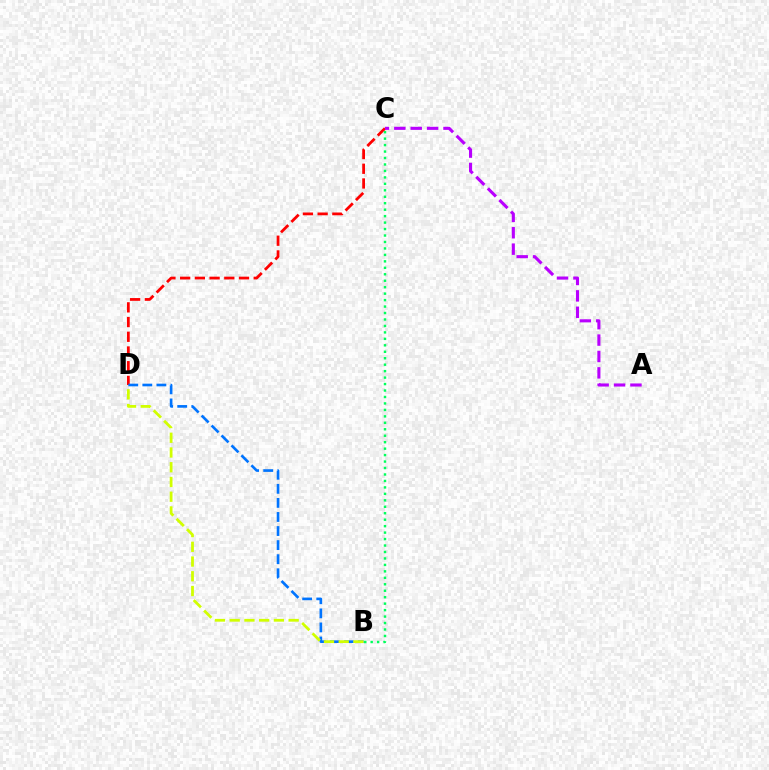{('C', 'D'): [{'color': '#ff0000', 'line_style': 'dashed', 'thickness': 2.0}], ('A', 'C'): [{'color': '#b900ff', 'line_style': 'dashed', 'thickness': 2.23}], ('B', 'D'): [{'color': '#0074ff', 'line_style': 'dashed', 'thickness': 1.91}, {'color': '#d1ff00', 'line_style': 'dashed', 'thickness': 2.0}], ('B', 'C'): [{'color': '#00ff5c', 'line_style': 'dotted', 'thickness': 1.75}]}